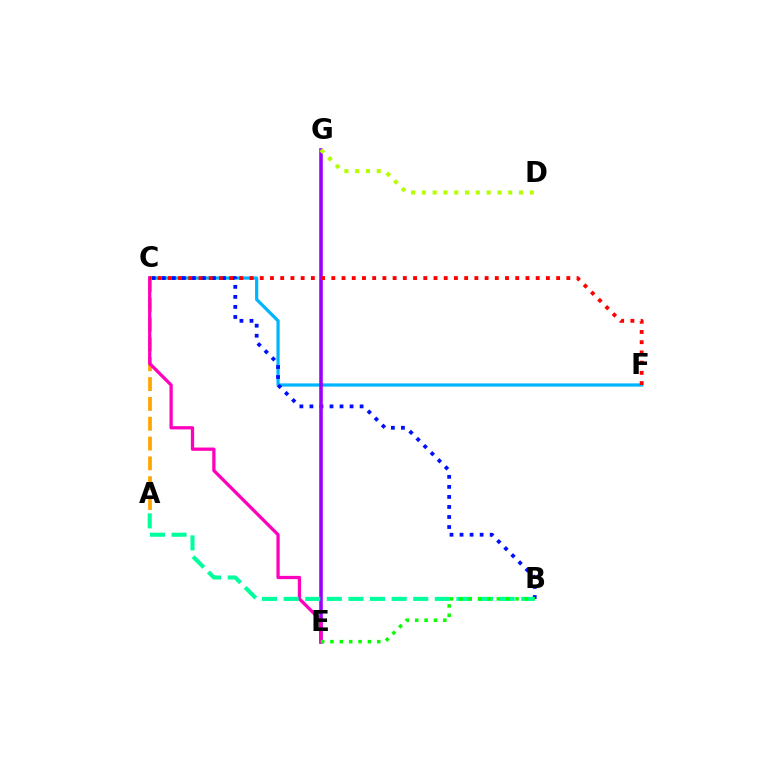{('C', 'F'): [{'color': '#00b5ff', 'line_style': 'solid', 'thickness': 2.32}, {'color': '#ff0000', 'line_style': 'dotted', 'thickness': 2.78}], ('B', 'C'): [{'color': '#0010ff', 'line_style': 'dotted', 'thickness': 2.73}], ('E', 'G'): [{'color': '#9b00ff', 'line_style': 'solid', 'thickness': 2.57}], ('D', 'G'): [{'color': '#b3ff00', 'line_style': 'dotted', 'thickness': 2.93}], ('A', 'C'): [{'color': '#ffa500', 'line_style': 'dashed', 'thickness': 2.69}], ('C', 'E'): [{'color': '#ff00bd', 'line_style': 'solid', 'thickness': 2.35}], ('A', 'B'): [{'color': '#00ff9d', 'line_style': 'dashed', 'thickness': 2.93}], ('B', 'E'): [{'color': '#08ff00', 'line_style': 'dotted', 'thickness': 2.54}]}